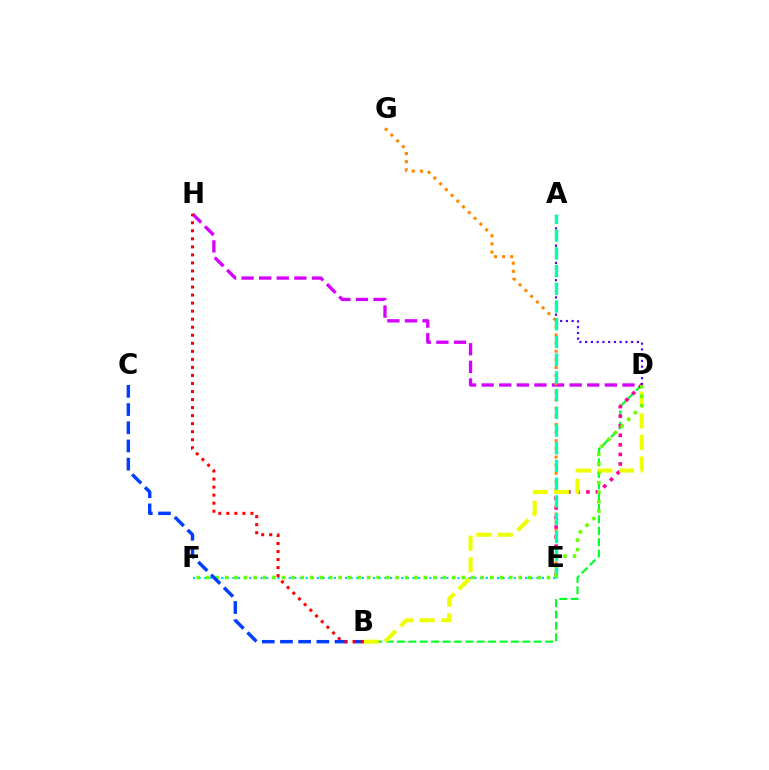{('B', 'D'): [{'color': '#00ff27', 'line_style': 'dashed', 'thickness': 1.55}, {'color': '#eeff00', 'line_style': 'dashed', 'thickness': 2.94}], ('D', 'H'): [{'color': '#d600ff', 'line_style': 'dashed', 'thickness': 2.39}], ('A', 'D'): [{'color': '#4f00ff', 'line_style': 'dotted', 'thickness': 1.56}], ('E', 'F'): [{'color': '#00c7ff', 'line_style': 'dotted', 'thickness': 1.53}], ('E', 'G'): [{'color': '#ff8800', 'line_style': 'dotted', 'thickness': 2.21}], ('D', 'E'): [{'color': '#ff00a0', 'line_style': 'dotted', 'thickness': 2.6}], ('A', 'E'): [{'color': '#00ffaf', 'line_style': 'dashed', 'thickness': 2.41}], ('D', 'F'): [{'color': '#66ff00', 'line_style': 'dotted', 'thickness': 2.57}], ('B', 'C'): [{'color': '#003fff', 'line_style': 'dashed', 'thickness': 2.47}], ('B', 'H'): [{'color': '#ff0000', 'line_style': 'dotted', 'thickness': 2.18}]}